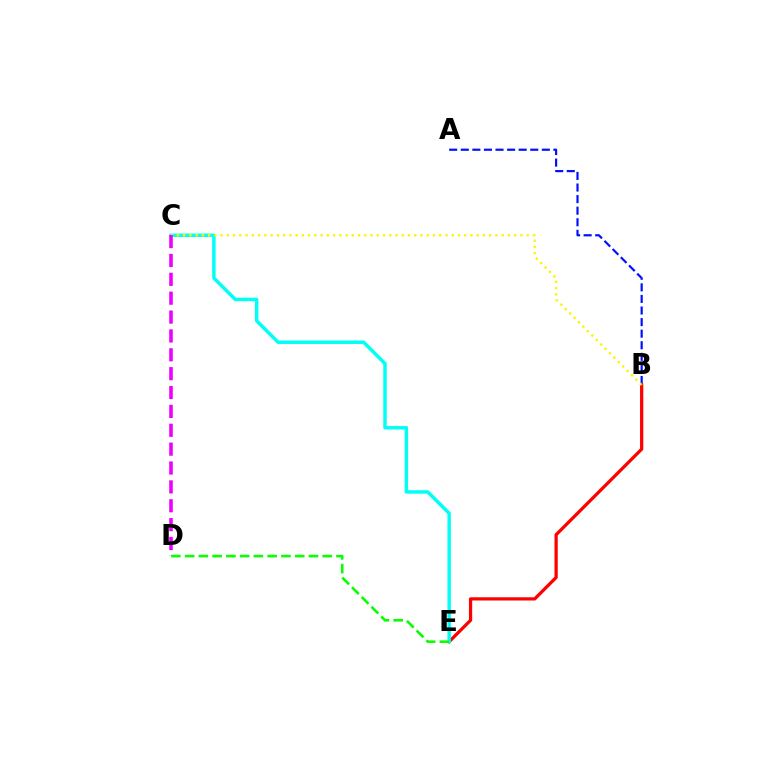{('B', 'E'): [{'color': '#ff0000', 'line_style': 'solid', 'thickness': 2.33}], ('A', 'B'): [{'color': '#0010ff', 'line_style': 'dashed', 'thickness': 1.57}], ('C', 'E'): [{'color': '#00fff6', 'line_style': 'solid', 'thickness': 2.49}], ('B', 'C'): [{'color': '#fcf500', 'line_style': 'dotted', 'thickness': 1.7}], ('C', 'D'): [{'color': '#ee00ff', 'line_style': 'dashed', 'thickness': 2.56}], ('D', 'E'): [{'color': '#08ff00', 'line_style': 'dashed', 'thickness': 1.87}]}